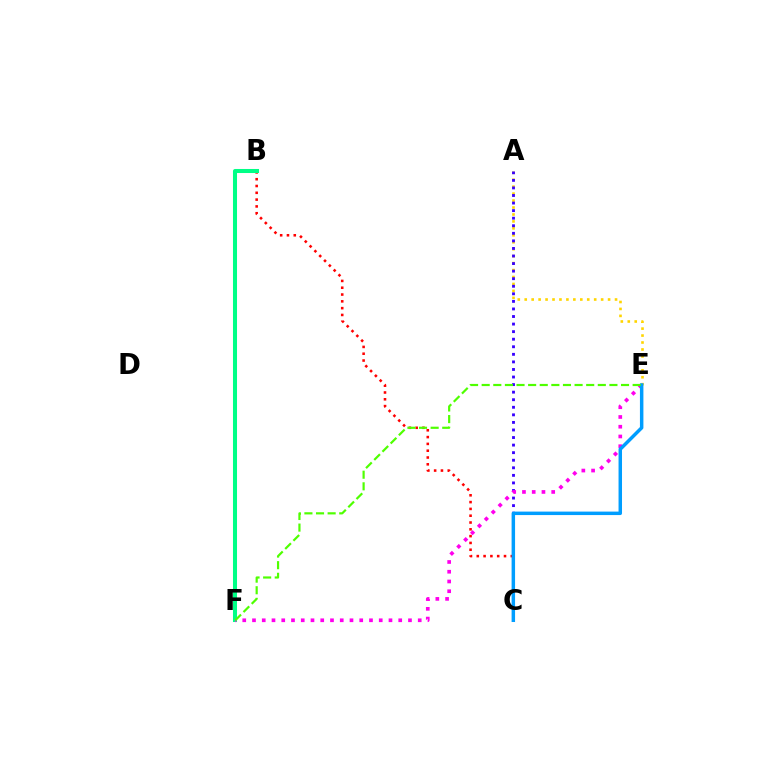{('A', 'E'): [{'color': '#ffd500', 'line_style': 'dotted', 'thickness': 1.89}], ('B', 'C'): [{'color': '#ff0000', 'line_style': 'dotted', 'thickness': 1.85}], ('B', 'F'): [{'color': '#00ff86', 'line_style': 'solid', 'thickness': 2.91}], ('A', 'C'): [{'color': '#3700ff', 'line_style': 'dotted', 'thickness': 2.06}], ('E', 'F'): [{'color': '#ff00ed', 'line_style': 'dotted', 'thickness': 2.65}, {'color': '#4fff00', 'line_style': 'dashed', 'thickness': 1.58}], ('C', 'E'): [{'color': '#009eff', 'line_style': 'solid', 'thickness': 2.5}]}